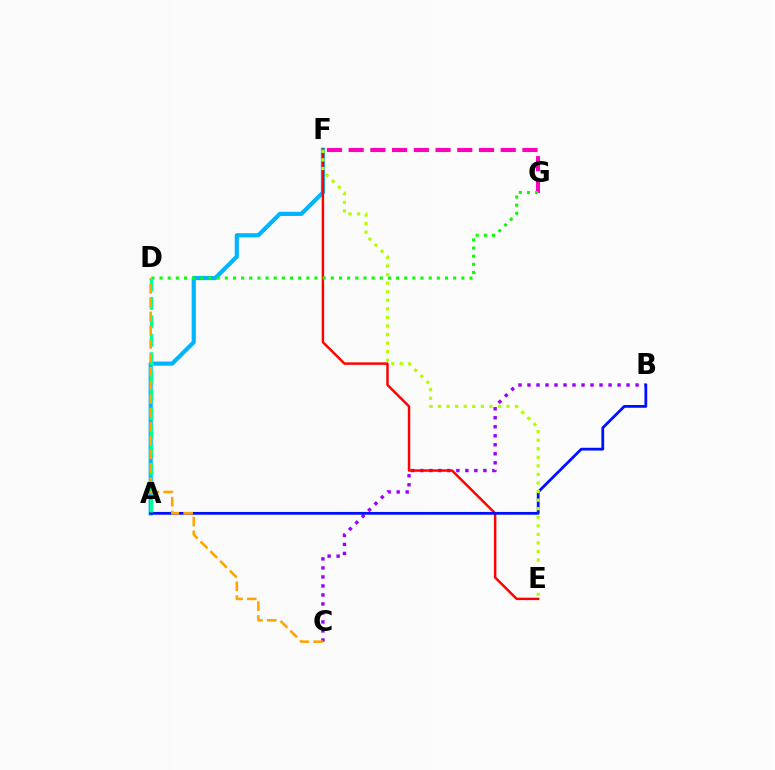{('A', 'F'): [{'color': '#00b5ff', 'line_style': 'solid', 'thickness': 3.0}], ('B', 'C'): [{'color': '#9b00ff', 'line_style': 'dotted', 'thickness': 2.45}], ('E', 'F'): [{'color': '#ff0000', 'line_style': 'solid', 'thickness': 1.77}, {'color': '#b3ff00', 'line_style': 'dotted', 'thickness': 2.33}], ('F', 'G'): [{'color': '#ff00bd', 'line_style': 'dashed', 'thickness': 2.95}], ('D', 'G'): [{'color': '#08ff00', 'line_style': 'dotted', 'thickness': 2.22}], ('A', 'B'): [{'color': '#0010ff', 'line_style': 'solid', 'thickness': 2.0}], ('A', 'D'): [{'color': '#00ff9d', 'line_style': 'dashed', 'thickness': 2.5}], ('C', 'D'): [{'color': '#ffa500', 'line_style': 'dashed', 'thickness': 1.87}]}